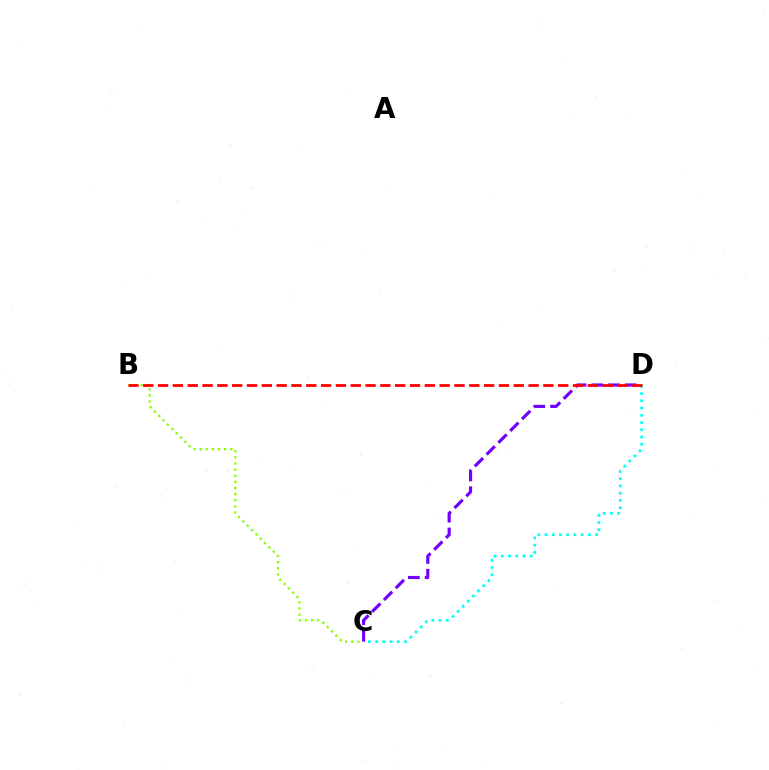{('C', 'D'): [{'color': '#00fff6', 'line_style': 'dotted', 'thickness': 1.97}, {'color': '#7200ff', 'line_style': 'dashed', 'thickness': 2.27}], ('B', 'C'): [{'color': '#84ff00', 'line_style': 'dotted', 'thickness': 1.66}], ('B', 'D'): [{'color': '#ff0000', 'line_style': 'dashed', 'thickness': 2.01}]}